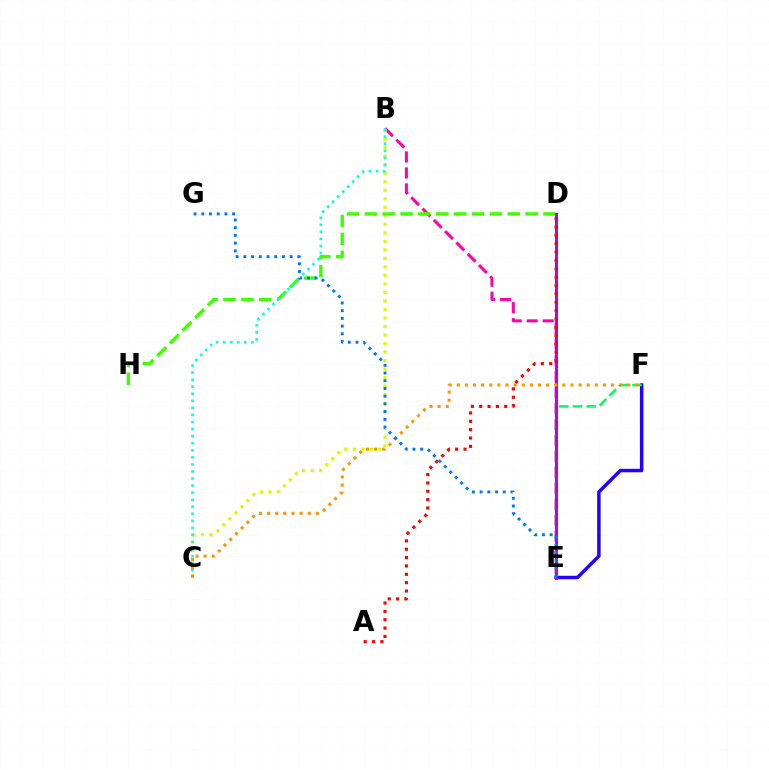{('B', 'E'): [{'color': '#ff00ac', 'line_style': 'dashed', 'thickness': 2.17}], ('B', 'C'): [{'color': '#d1ff00', 'line_style': 'dotted', 'thickness': 2.31}, {'color': '#00fff6', 'line_style': 'dotted', 'thickness': 1.92}], ('E', 'F'): [{'color': '#2500ff', 'line_style': 'solid', 'thickness': 2.51}, {'color': '#00ff5c', 'line_style': 'dashed', 'thickness': 1.85}], ('D', 'H'): [{'color': '#3dff00', 'line_style': 'dashed', 'thickness': 2.43}], ('D', 'E'): [{'color': '#b900ff', 'line_style': 'solid', 'thickness': 2.14}], ('A', 'D'): [{'color': '#ff0000', 'line_style': 'dotted', 'thickness': 2.27}], ('C', 'F'): [{'color': '#ff9400', 'line_style': 'dotted', 'thickness': 2.21}], ('E', 'G'): [{'color': '#0074ff', 'line_style': 'dotted', 'thickness': 2.1}]}